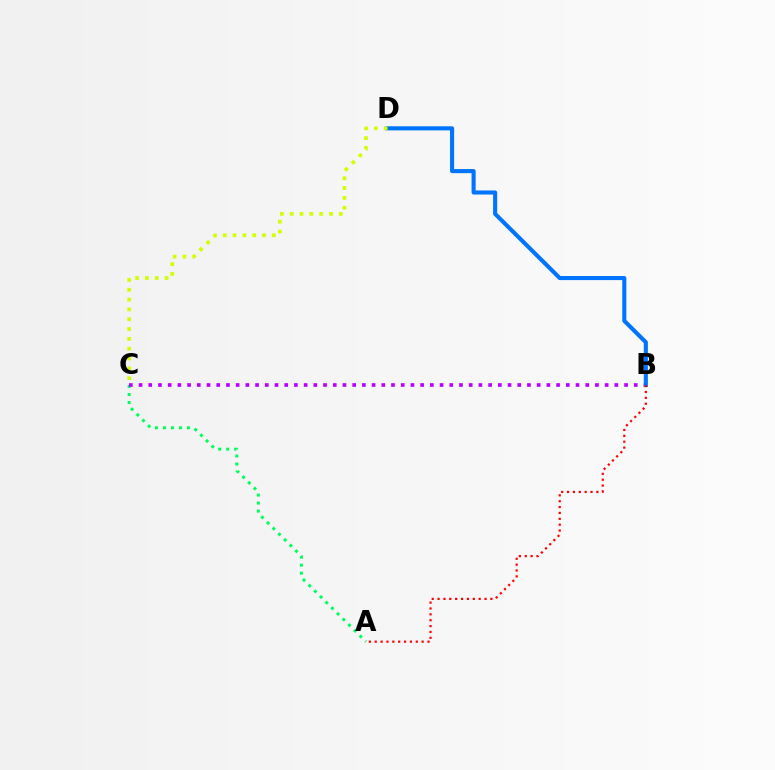{('A', 'C'): [{'color': '#00ff5c', 'line_style': 'dotted', 'thickness': 2.17}], ('B', 'C'): [{'color': '#b900ff', 'line_style': 'dotted', 'thickness': 2.64}], ('B', 'D'): [{'color': '#0074ff', 'line_style': 'solid', 'thickness': 2.95}], ('C', 'D'): [{'color': '#d1ff00', 'line_style': 'dotted', 'thickness': 2.67}], ('A', 'B'): [{'color': '#ff0000', 'line_style': 'dotted', 'thickness': 1.59}]}